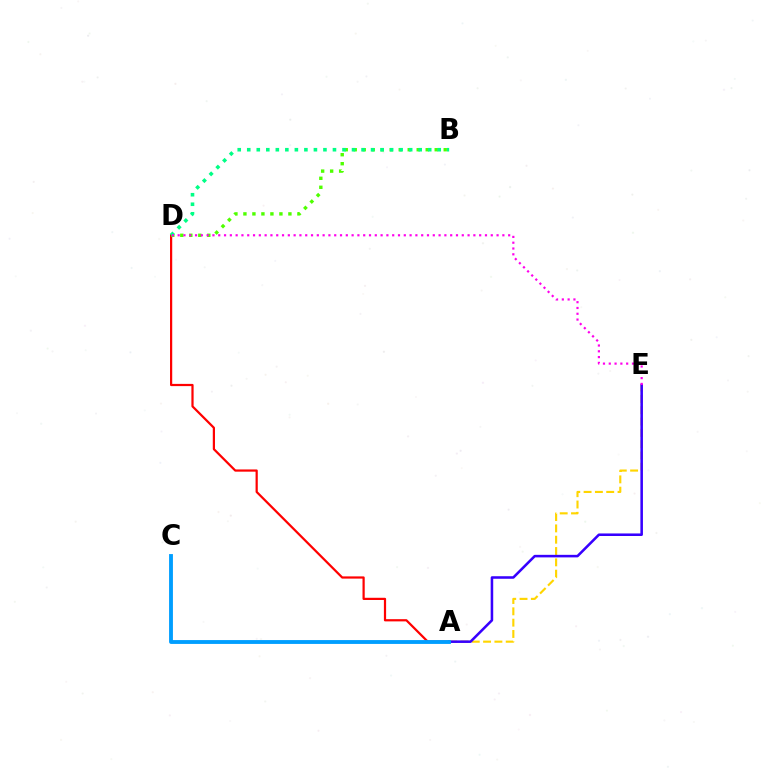{('A', 'D'): [{'color': '#ff0000', 'line_style': 'solid', 'thickness': 1.6}], ('A', 'E'): [{'color': '#ffd500', 'line_style': 'dashed', 'thickness': 1.54}, {'color': '#3700ff', 'line_style': 'solid', 'thickness': 1.84}], ('B', 'D'): [{'color': '#4fff00', 'line_style': 'dotted', 'thickness': 2.44}, {'color': '#00ff86', 'line_style': 'dotted', 'thickness': 2.59}], ('D', 'E'): [{'color': '#ff00ed', 'line_style': 'dotted', 'thickness': 1.58}], ('A', 'C'): [{'color': '#009eff', 'line_style': 'solid', 'thickness': 2.78}]}